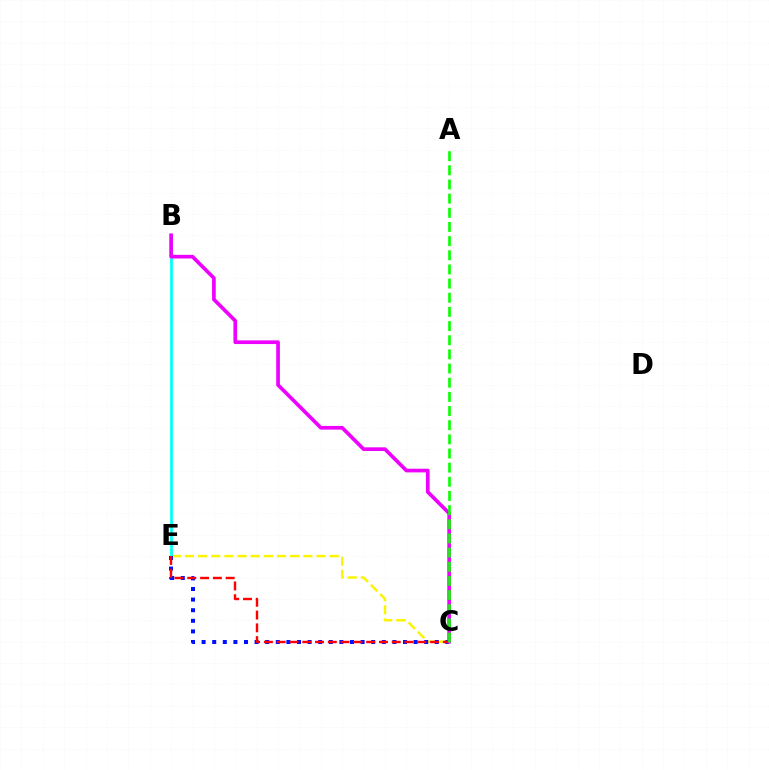{('C', 'E'): [{'color': '#fcf500', 'line_style': 'dashed', 'thickness': 1.79}, {'color': '#0010ff', 'line_style': 'dotted', 'thickness': 2.88}, {'color': '#ff0000', 'line_style': 'dashed', 'thickness': 1.74}], ('B', 'E'): [{'color': '#00fff6', 'line_style': 'solid', 'thickness': 1.96}], ('B', 'C'): [{'color': '#ee00ff', 'line_style': 'solid', 'thickness': 2.65}], ('A', 'C'): [{'color': '#08ff00', 'line_style': 'dashed', 'thickness': 1.92}]}